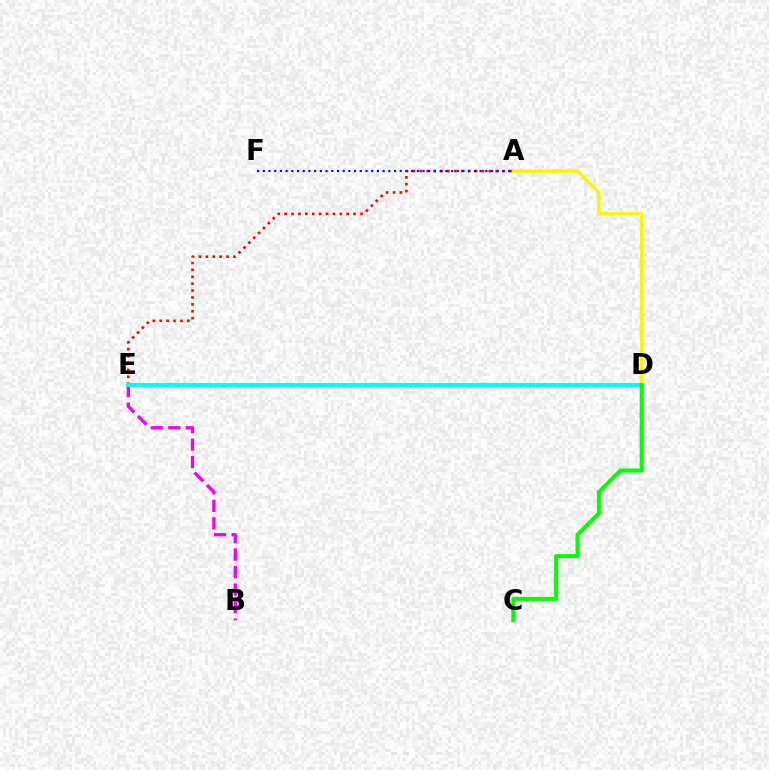{('B', 'E'): [{'color': '#ee00ff', 'line_style': 'dashed', 'thickness': 2.38}], ('A', 'D'): [{'color': '#fcf500', 'line_style': 'solid', 'thickness': 2.42}], ('A', 'E'): [{'color': '#ff0000', 'line_style': 'dotted', 'thickness': 1.87}], ('A', 'F'): [{'color': '#0010ff', 'line_style': 'dotted', 'thickness': 1.55}], ('D', 'E'): [{'color': '#00fff6', 'line_style': 'solid', 'thickness': 2.87}], ('C', 'D'): [{'color': '#08ff00', 'line_style': 'solid', 'thickness': 2.91}]}